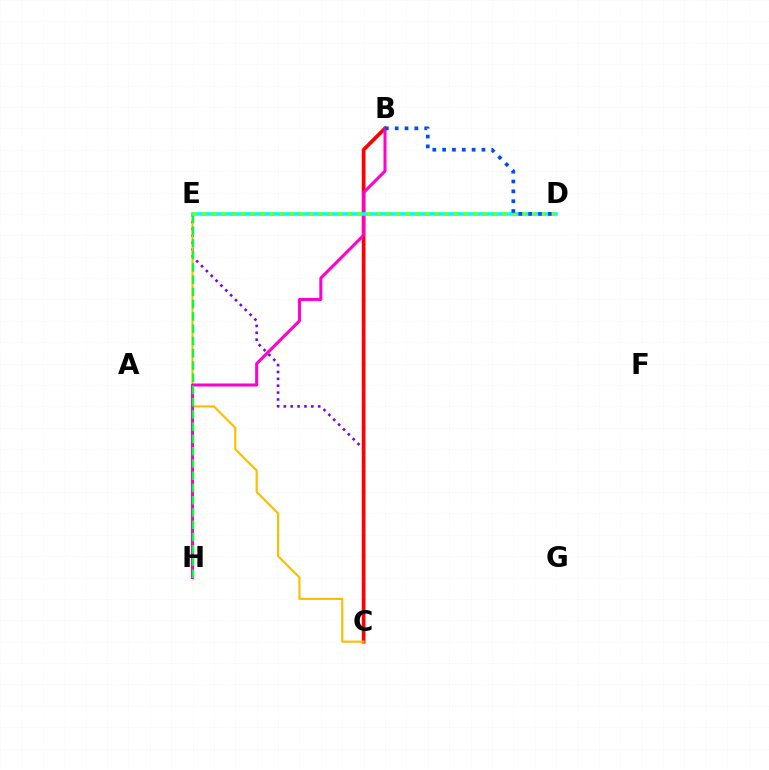{('C', 'E'): [{'color': '#7200ff', 'line_style': 'dotted', 'thickness': 1.87}, {'color': '#ffbd00', 'line_style': 'solid', 'thickness': 1.54}], ('B', 'C'): [{'color': '#ff0000', 'line_style': 'solid', 'thickness': 2.66}], ('B', 'H'): [{'color': '#ff00cf', 'line_style': 'solid', 'thickness': 2.18}], ('E', 'H'): [{'color': '#00ff39', 'line_style': 'dashed', 'thickness': 1.66}], ('D', 'E'): [{'color': '#00fff6', 'line_style': 'solid', 'thickness': 2.6}, {'color': '#84ff00', 'line_style': 'dotted', 'thickness': 2.63}], ('B', 'D'): [{'color': '#004bff', 'line_style': 'dotted', 'thickness': 2.67}]}